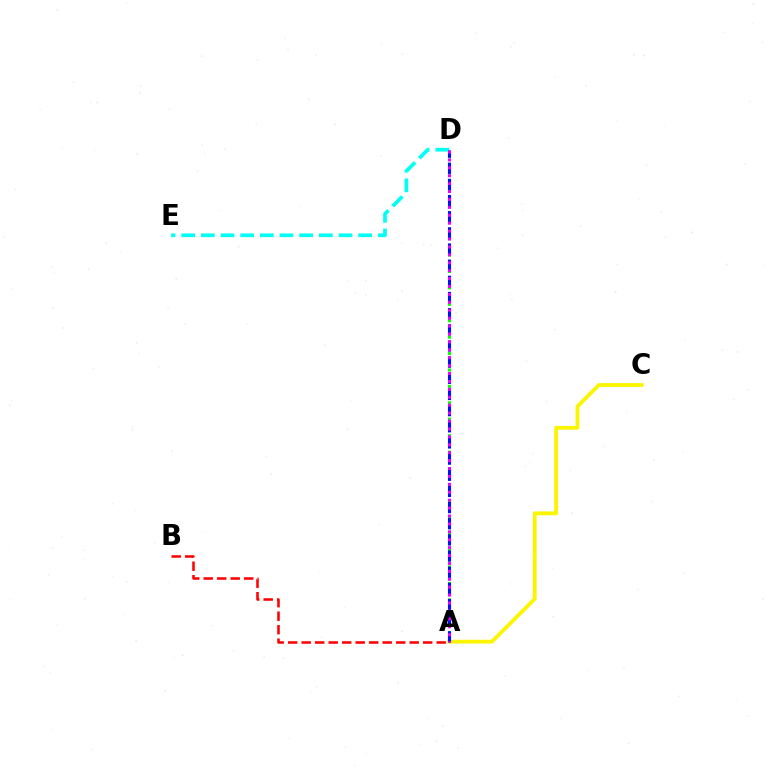{('A', 'C'): [{'color': '#fcf500', 'line_style': 'solid', 'thickness': 2.74}], ('D', 'E'): [{'color': '#00fff6', 'line_style': 'dashed', 'thickness': 2.67}], ('A', 'D'): [{'color': '#08ff00', 'line_style': 'dotted', 'thickness': 2.23}, {'color': '#0010ff', 'line_style': 'dashed', 'thickness': 2.2}, {'color': '#ee00ff', 'line_style': 'dotted', 'thickness': 2.15}], ('A', 'B'): [{'color': '#ff0000', 'line_style': 'dashed', 'thickness': 1.83}]}